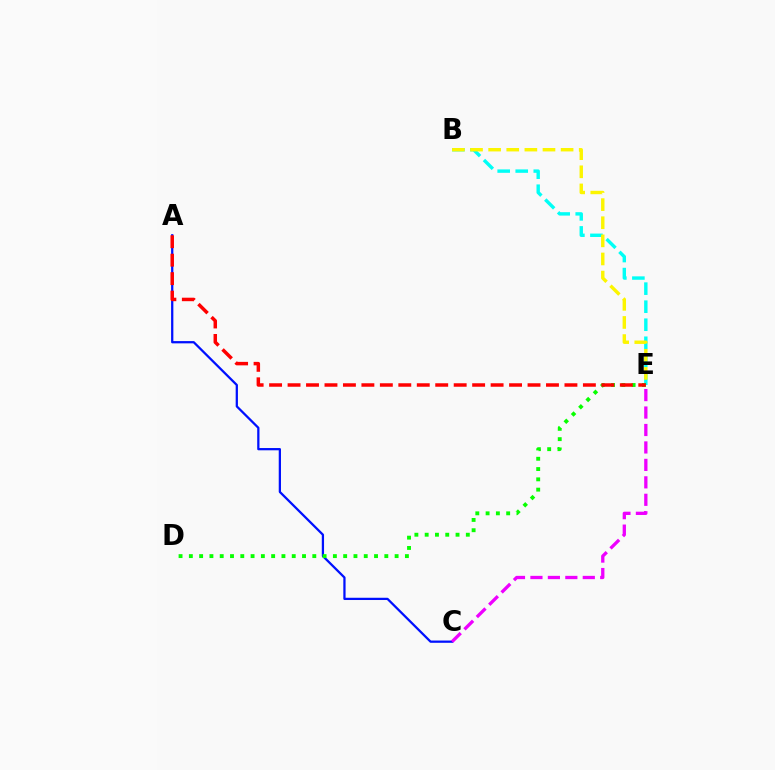{('A', 'C'): [{'color': '#0010ff', 'line_style': 'solid', 'thickness': 1.62}], ('B', 'E'): [{'color': '#00fff6', 'line_style': 'dashed', 'thickness': 2.45}, {'color': '#fcf500', 'line_style': 'dashed', 'thickness': 2.46}], ('C', 'E'): [{'color': '#ee00ff', 'line_style': 'dashed', 'thickness': 2.37}], ('D', 'E'): [{'color': '#08ff00', 'line_style': 'dotted', 'thickness': 2.8}], ('A', 'E'): [{'color': '#ff0000', 'line_style': 'dashed', 'thickness': 2.51}]}